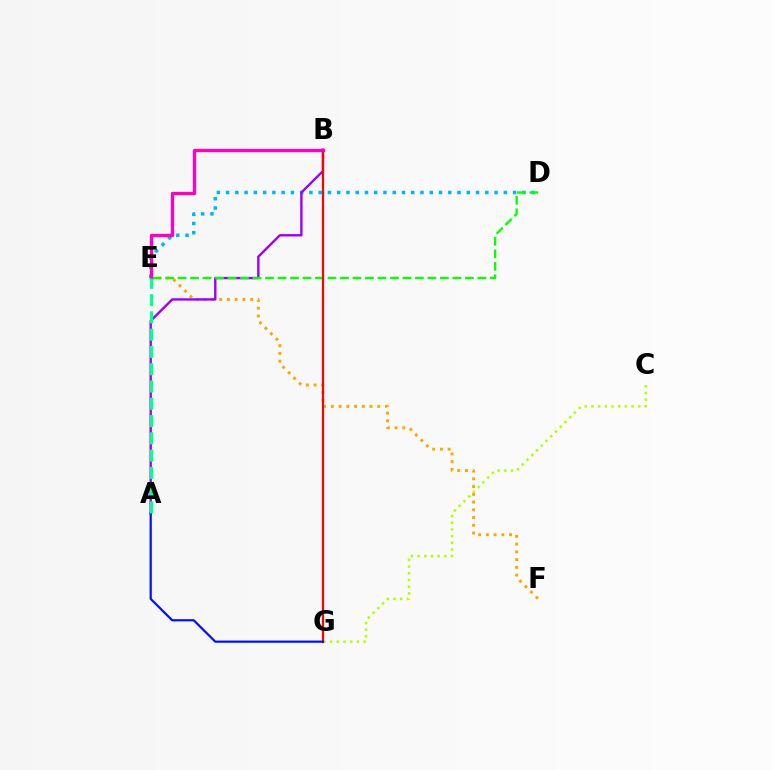{('D', 'E'): [{'color': '#00b5ff', 'line_style': 'dotted', 'thickness': 2.52}, {'color': '#08ff00', 'line_style': 'dashed', 'thickness': 1.7}], ('E', 'F'): [{'color': '#ffa500', 'line_style': 'dotted', 'thickness': 2.1}], ('C', 'G'): [{'color': '#b3ff00', 'line_style': 'dotted', 'thickness': 1.82}], ('A', 'B'): [{'color': '#9b00ff', 'line_style': 'solid', 'thickness': 1.72}], ('B', 'G'): [{'color': '#ff0000', 'line_style': 'solid', 'thickness': 1.6}], ('A', 'G'): [{'color': '#0010ff', 'line_style': 'solid', 'thickness': 1.59}], ('B', 'E'): [{'color': '#ff00bd', 'line_style': 'solid', 'thickness': 2.39}], ('A', 'E'): [{'color': '#00ff9d', 'line_style': 'dashed', 'thickness': 2.35}]}